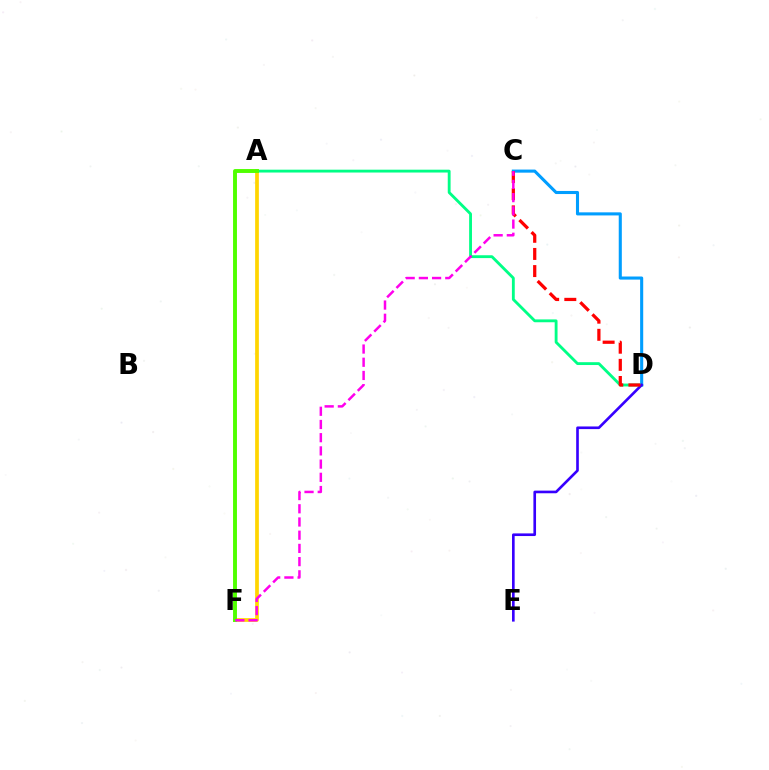{('A', 'D'): [{'color': '#00ff86', 'line_style': 'solid', 'thickness': 2.05}], ('A', 'F'): [{'color': '#ffd500', 'line_style': 'solid', 'thickness': 2.68}, {'color': '#4fff00', 'line_style': 'solid', 'thickness': 2.81}], ('C', 'D'): [{'color': '#009eff', 'line_style': 'solid', 'thickness': 2.22}, {'color': '#ff0000', 'line_style': 'dashed', 'thickness': 2.33}], ('D', 'E'): [{'color': '#3700ff', 'line_style': 'solid', 'thickness': 1.9}], ('C', 'F'): [{'color': '#ff00ed', 'line_style': 'dashed', 'thickness': 1.79}]}